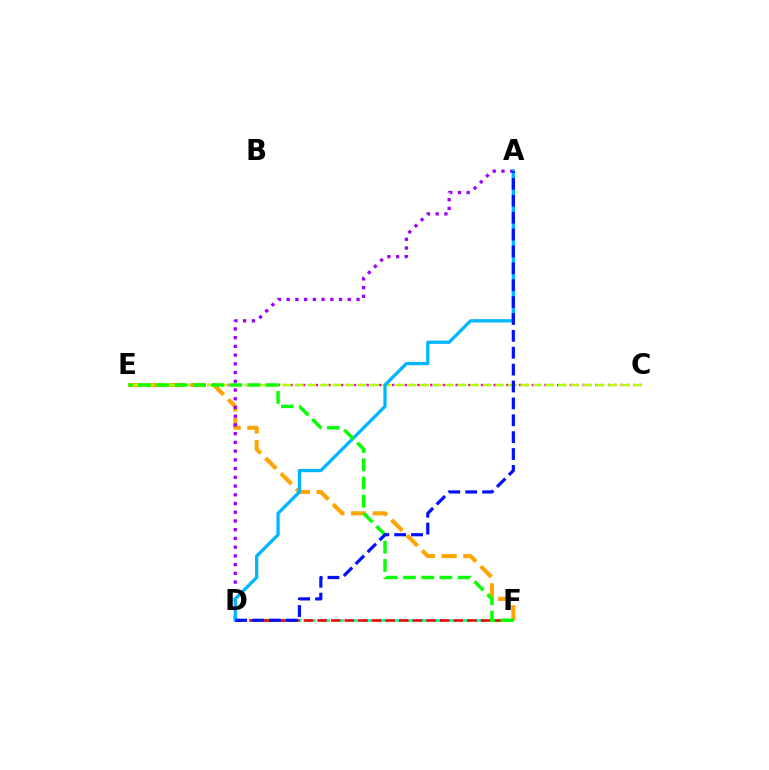{('C', 'E'): [{'color': '#ff00bd', 'line_style': 'dotted', 'thickness': 1.73}, {'color': '#b3ff00', 'line_style': 'dashed', 'thickness': 1.7}], ('E', 'F'): [{'color': '#ffa500', 'line_style': 'dashed', 'thickness': 2.94}, {'color': '#08ff00', 'line_style': 'dashed', 'thickness': 2.48}], ('D', 'F'): [{'color': '#00ff9d', 'line_style': 'dashed', 'thickness': 1.92}, {'color': '#ff0000', 'line_style': 'dashed', 'thickness': 1.85}], ('A', 'D'): [{'color': '#9b00ff', 'line_style': 'dotted', 'thickness': 2.37}, {'color': '#00b5ff', 'line_style': 'solid', 'thickness': 2.35}, {'color': '#0010ff', 'line_style': 'dashed', 'thickness': 2.29}]}